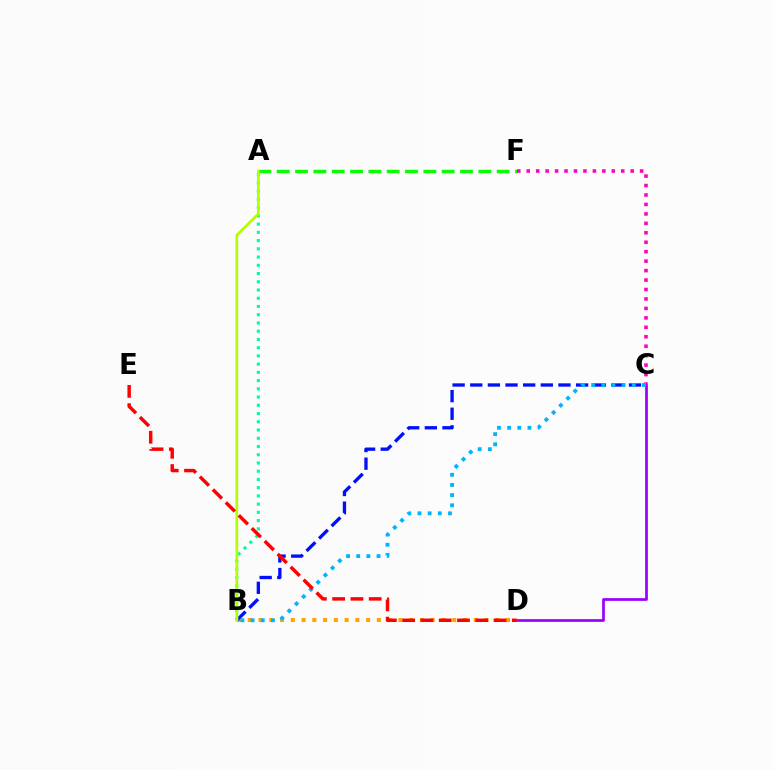{('B', 'D'): [{'color': '#ffa500', 'line_style': 'dotted', 'thickness': 2.92}], ('C', 'D'): [{'color': '#9b00ff', 'line_style': 'solid', 'thickness': 1.96}], ('A', 'F'): [{'color': '#08ff00', 'line_style': 'dashed', 'thickness': 2.49}], ('B', 'C'): [{'color': '#0010ff', 'line_style': 'dashed', 'thickness': 2.4}, {'color': '#00b5ff', 'line_style': 'dotted', 'thickness': 2.76}], ('A', 'B'): [{'color': '#00ff9d', 'line_style': 'dotted', 'thickness': 2.24}, {'color': '#b3ff00', 'line_style': 'solid', 'thickness': 1.93}], ('C', 'F'): [{'color': '#ff00bd', 'line_style': 'dotted', 'thickness': 2.57}], ('D', 'E'): [{'color': '#ff0000', 'line_style': 'dashed', 'thickness': 2.48}]}